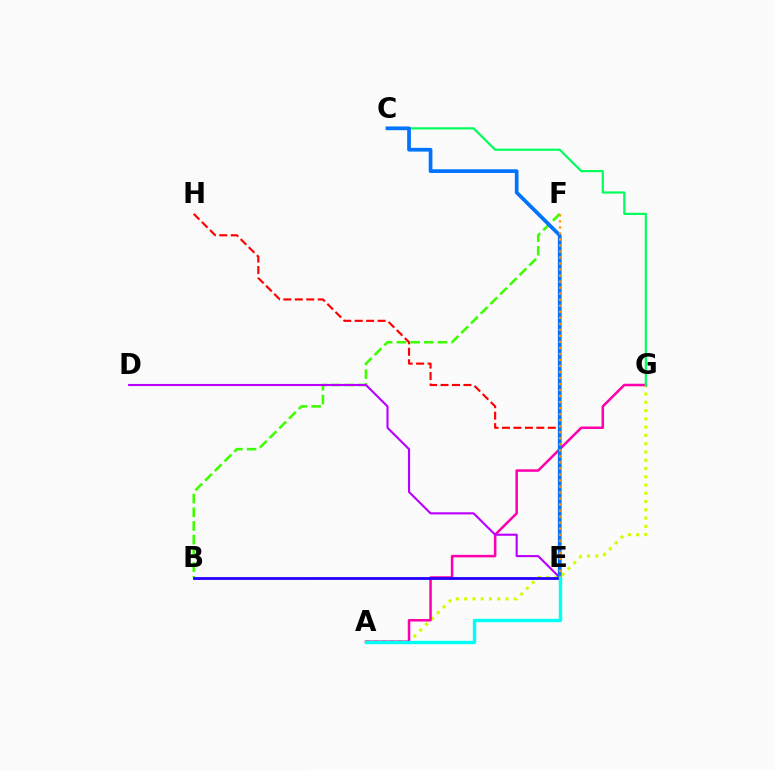{('B', 'F'): [{'color': '#3dff00', 'line_style': 'dashed', 'thickness': 1.86}], ('A', 'G'): [{'color': '#d1ff00', 'line_style': 'dotted', 'thickness': 2.25}, {'color': '#ff00ac', 'line_style': 'solid', 'thickness': 1.82}], ('D', 'E'): [{'color': '#b900ff', 'line_style': 'solid', 'thickness': 1.53}], ('E', 'H'): [{'color': '#ff0000', 'line_style': 'dashed', 'thickness': 1.56}], ('C', 'G'): [{'color': '#00ff5c', 'line_style': 'solid', 'thickness': 1.58}], ('C', 'E'): [{'color': '#0074ff', 'line_style': 'solid', 'thickness': 2.68}], ('B', 'E'): [{'color': '#2500ff', 'line_style': 'solid', 'thickness': 2.03}], ('E', 'F'): [{'color': '#ff9400', 'line_style': 'dotted', 'thickness': 1.64}], ('A', 'E'): [{'color': '#00fff6', 'line_style': 'solid', 'thickness': 2.44}]}